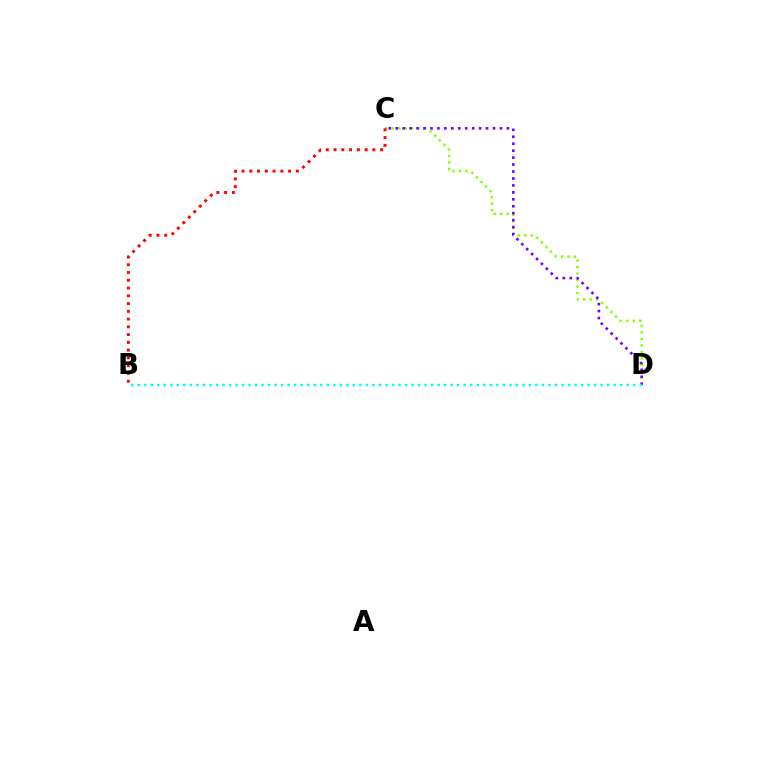{('C', 'D'): [{'color': '#84ff00', 'line_style': 'dotted', 'thickness': 1.77}, {'color': '#7200ff', 'line_style': 'dotted', 'thickness': 1.89}], ('B', 'C'): [{'color': '#ff0000', 'line_style': 'dotted', 'thickness': 2.11}], ('B', 'D'): [{'color': '#00fff6', 'line_style': 'dotted', 'thickness': 1.77}]}